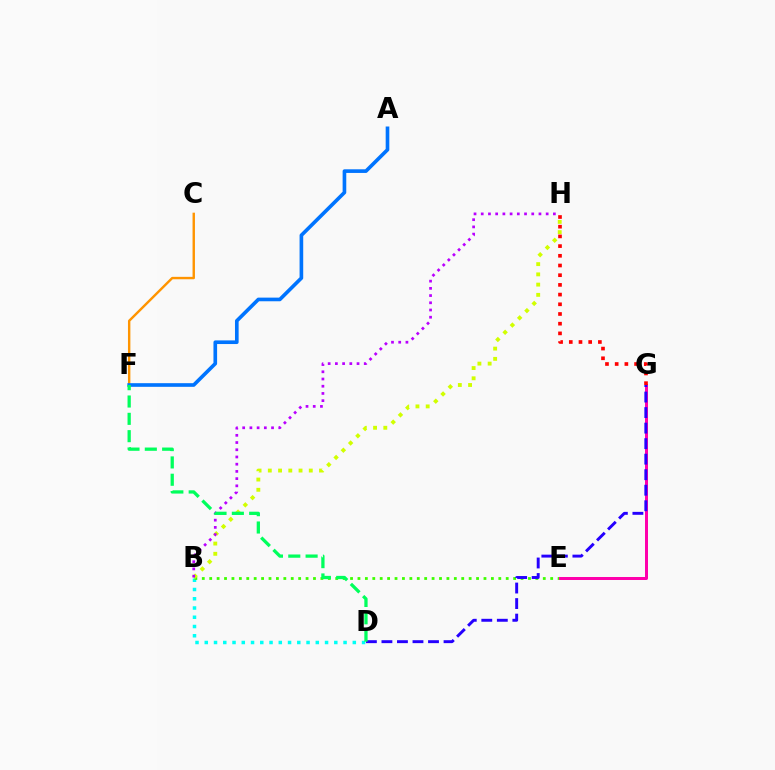{('B', 'D'): [{'color': '#00fff6', 'line_style': 'dotted', 'thickness': 2.51}], ('C', 'F'): [{'color': '#ff9400', 'line_style': 'solid', 'thickness': 1.73}], ('B', 'E'): [{'color': '#3dff00', 'line_style': 'dotted', 'thickness': 2.01}], ('E', 'G'): [{'color': '#ff00ac', 'line_style': 'solid', 'thickness': 2.15}], ('G', 'H'): [{'color': '#ff0000', 'line_style': 'dotted', 'thickness': 2.64}], ('B', 'H'): [{'color': '#d1ff00', 'line_style': 'dotted', 'thickness': 2.78}, {'color': '#b900ff', 'line_style': 'dotted', 'thickness': 1.96}], ('A', 'F'): [{'color': '#0074ff', 'line_style': 'solid', 'thickness': 2.62}], ('D', 'G'): [{'color': '#2500ff', 'line_style': 'dashed', 'thickness': 2.11}], ('D', 'F'): [{'color': '#00ff5c', 'line_style': 'dashed', 'thickness': 2.35}]}